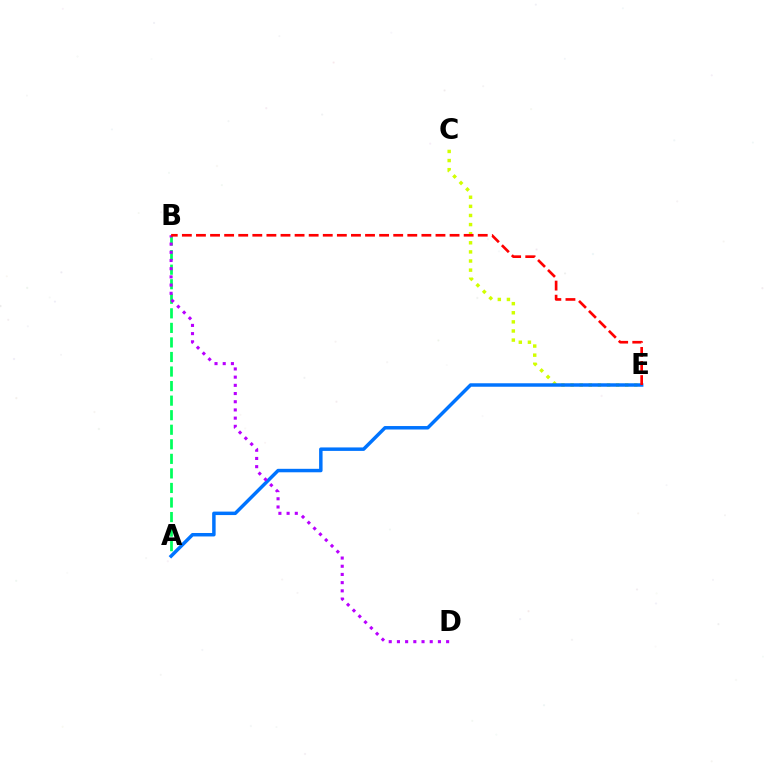{('A', 'B'): [{'color': '#00ff5c', 'line_style': 'dashed', 'thickness': 1.98}], ('C', 'E'): [{'color': '#d1ff00', 'line_style': 'dotted', 'thickness': 2.48}], ('A', 'E'): [{'color': '#0074ff', 'line_style': 'solid', 'thickness': 2.5}], ('B', 'D'): [{'color': '#b900ff', 'line_style': 'dotted', 'thickness': 2.23}], ('B', 'E'): [{'color': '#ff0000', 'line_style': 'dashed', 'thickness': 1.91}]}